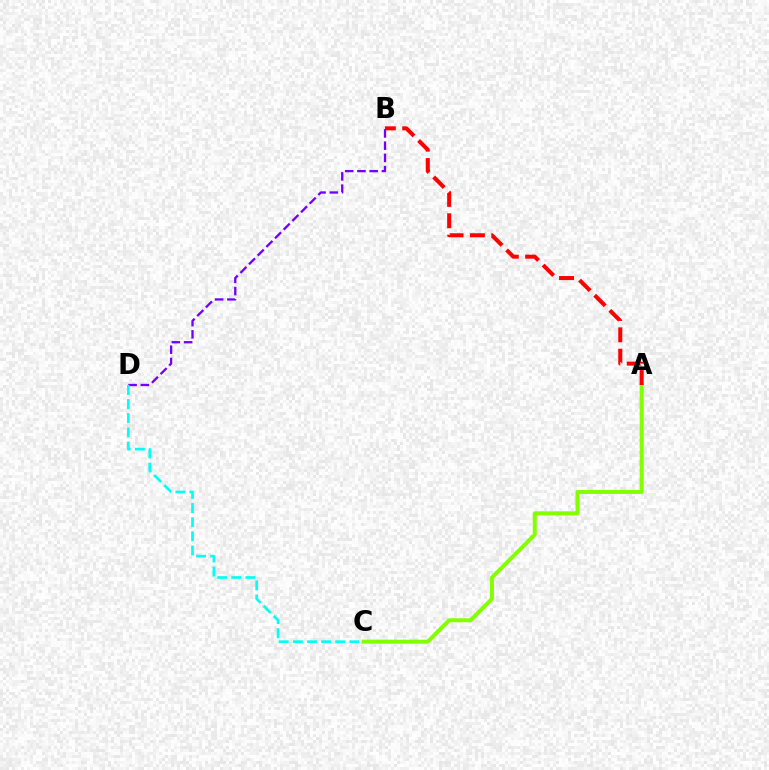{('B', 'D'): [{'color': '#7200ff', 'line_style': 'dashed', 'thickness': 1.66}], ('C', 'D'): [{'color': '#00fff6', 'line_style': 'dashed', 'thickness': 1.92}], ('A', 'C'): [{'color': '#84ff00', 'line_style': 'solid', 'thickness': 2.87}], ('A', 'B'): [{'color': '#ff0000', 'line_style': 'dashed', 'thickness': 2.9}]}